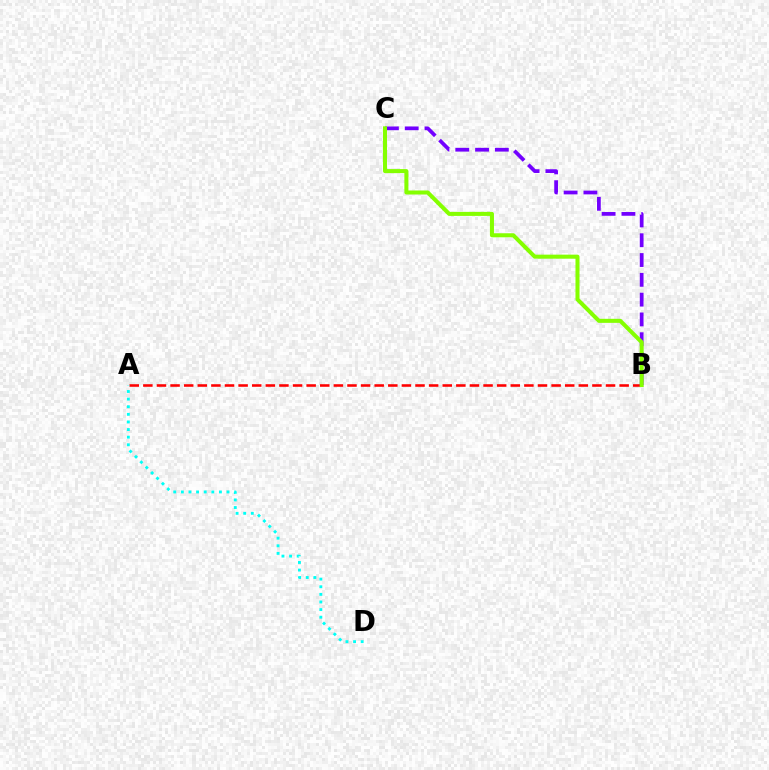{('A', 'B'): [{'color': '#ff0000', 'line_style': 'dashed', 'thickness': 1.85}], ('A', 'D'): [{'color': '#00fff6', 'line_style': 'dotted', 'thickness': 2.07}], ('B', 'C'): [{'color': '#7200ff', 'line_style': 'dashed', 'thickness': 2.69}, {'color': '#84ff00', 'line_style': 'solid', 'thickness': 2.91}]}